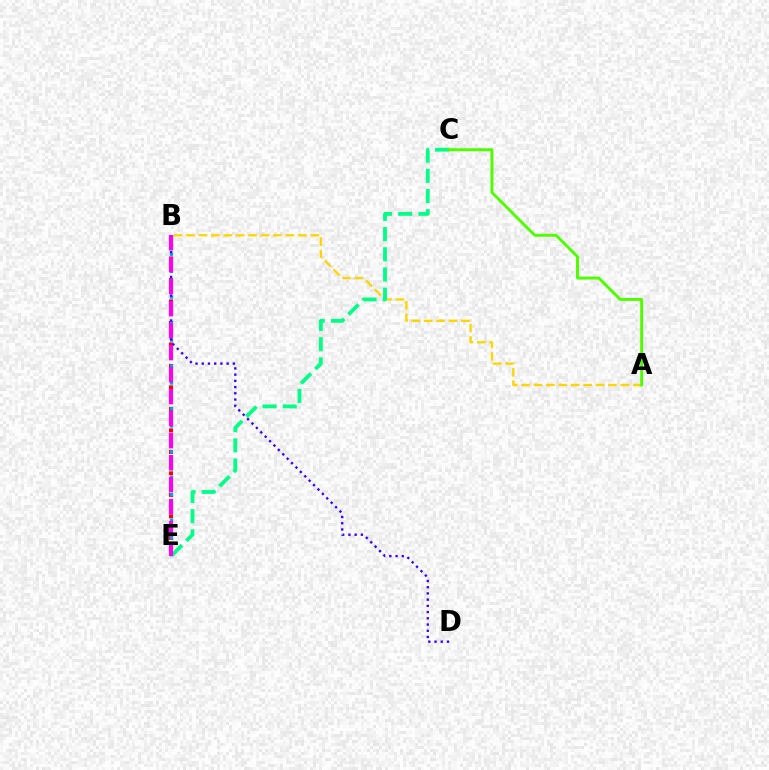{('A', 'B'): [{'color': '#ffd500', 'line_style': 'dashed', 'thickness': 1.69}], ('B', 'E'): [{'color': '#ff0000', 'line_style': 'dotted', 'thickness': 2.92}, {'color': '#009eff', 'line_style': 'dotted', 'thickness': 2.33}, {'color': '#ff00ed', 'line_style': 'dashed', 'thickness': 2.99}], ('C', 'E'): [{'color': '#00ff86', 'line_style': 'dashed', 'thickness': 2.75}], ('B', 'D'): [{'color': '#3700ff', 'line_style': 'dotted', 'thickness': 1.69}], ('A', 'C'): [{'color': '#4fff00', 'line_style': 'solid', 'thickness': 2.13}]}